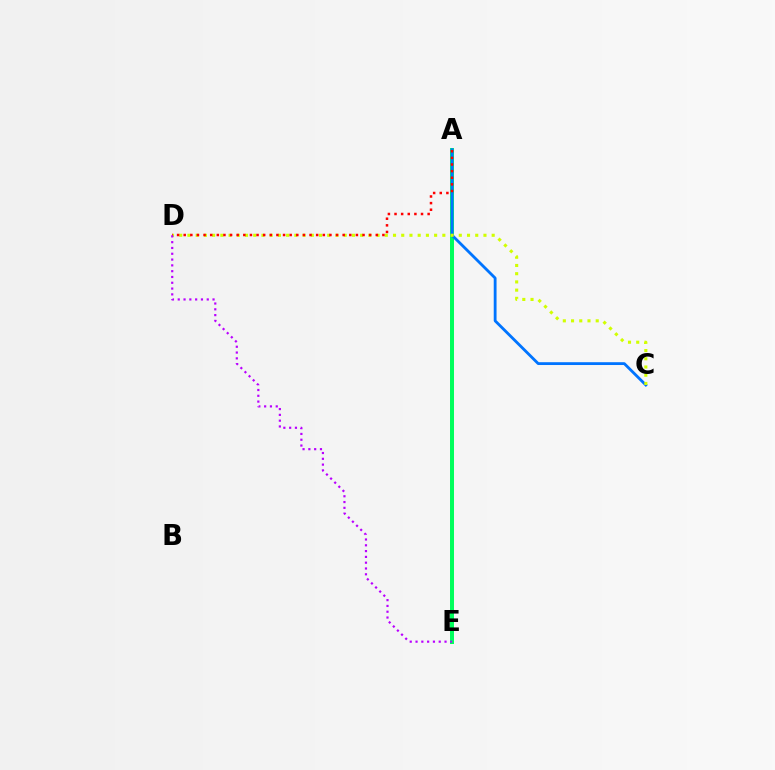{('A', 'E'): [{'color': '#00ff5c', 'line_style': 'solid', 'thickness': 2.87}], ('A', 'C'): [{'color': '#0074ff', 'line_style': 'solid', 'thickness': 2.03}], ('C', 'D'): [{'color': '#d1ff00', 'line_style': 'dotted', 'thickness': 2.23}], ('A', 'D'): [{'color': '#ff0000', 'line_style': 'dotted', 'thickness': 1.8}], ('D', 'E'): [{'color': '#b900ff', 'line_style': 'dotted', 'thickness': 1.58}]}